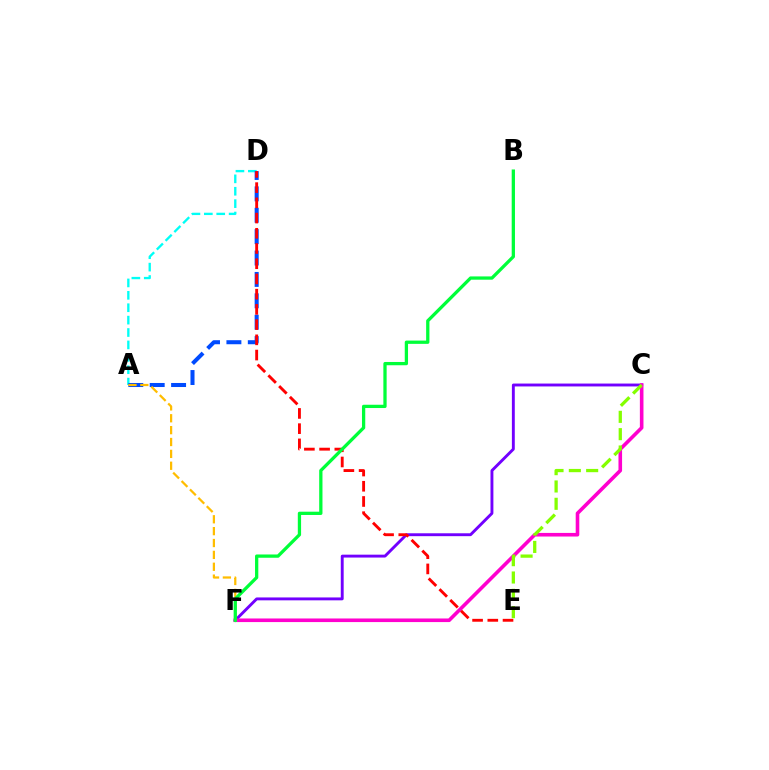{('A', 'D'): [{'color': '#00fff6', 'line_style': 'dashed', 'thickness': 1.68}, {'color': '#004bff', 'line_style': 'dashed', 'thickness': 2.91}], ('C', 'F'): [{'color': '#7200ff', 'line_style': 'solid', 'thickness': 2.08}, {'color': '#ff00cf', 'line_style': 'solid', 'thickness': 2.59}], ('A', 'F'): [{'color': '#ffbd00', 'line_style': 'dashed', 'thickness': 1.61}], ('C', 'E'): [{'color': '#84ff00', 'line_style': 'dashed', 'thickness': 2.35}], ('D', 'E'): [{'color': '#ff0000', 'line_style': 'dashed', 'thickness': 2.07}], ('B', 'F'): [{'color': '#00ff39', 'line_style': 'solid', 'thickness': 2.36}]}